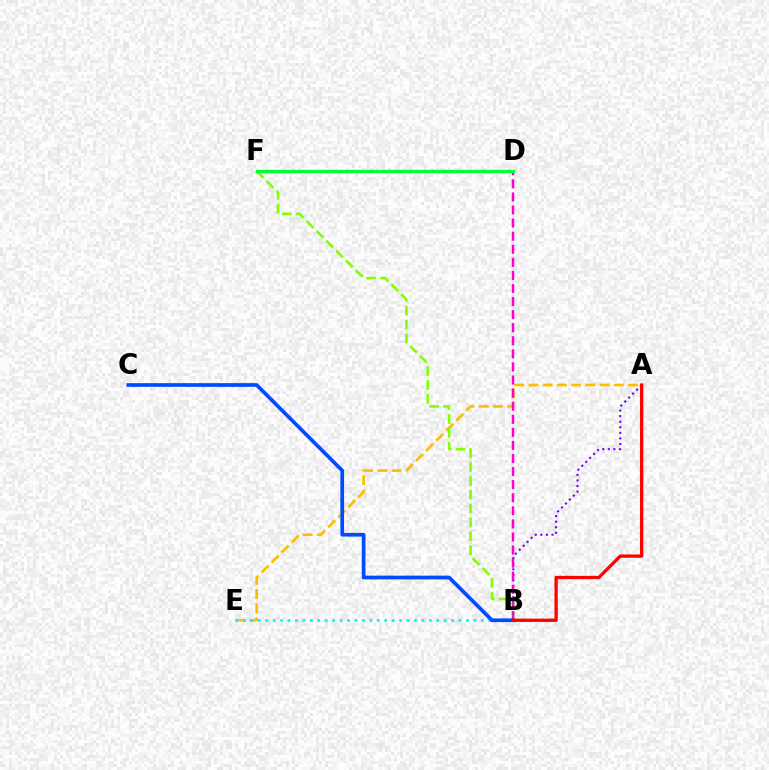{('A', 'E'): [{'color': '#ffbd00', 'line_style': 'dashed', 'thickness': 1.93}], ('A', 'B'): [{'color': '#7200ff', 'line_style': 'dotted', 'thickness': 1.51}, {'color': '#ff0000', 'line_style': 'solid', 'thickness': 2.36}], ('B', 'E'): [{'color': '#00fff6', 'line_style': 'dotted', 'thickness': 2.02}], ('B', 'F'): [{'color': '#84ff00', 'line_style': 'dashed', 'thickness': 1.88}], ('B', 'D'): [{'color': '#ff00cf', 'line_style': 'dashed', 'thickness': 1.78}], ('B', 'C'): [{'color': '#004bff', 'line_style': 'solid', 'thickness': 2.66}], ('D', 'F'): [{'color': '#00ff39', 'line_style': 'solid', 'thickness': 2.35}]}